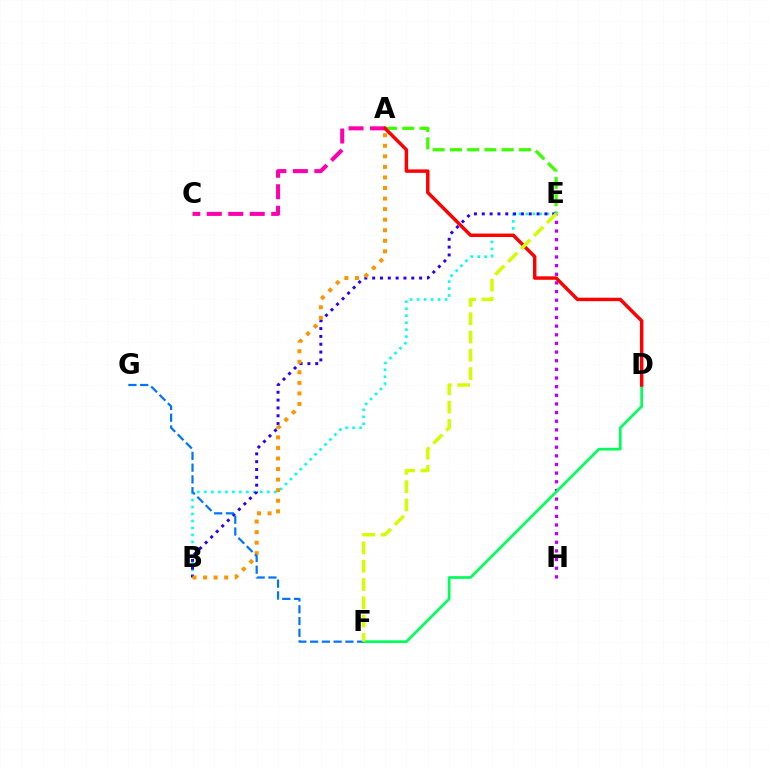{('A', 'E'): [{'color': '#3dff00', 'line_style': 'dashed', 'thickness': 2.34}], ('B', 'E'): [{'color': '#00fff6', 'line_style': 'dotted', 'thickness': 1.9}, {'color': '#2500ff', 'line_style': 'dotted', 'thickness': 2.13}], ('E', 'H'): [{'color': '#b900ff', 'line_style': 'dotted', 'thickness': 2.35}], ('D', 'F'): [{'color': '#00ff5c', 'line_style': 'solid', 'thickness': 1.96}], ('A', 'C'): [{'color': '#ff00ac', 'line_style': 'dashed', 'thickness': 2.92}], ('A', 'D'): [{'color': '#ff0000', 'line_style': 'solid', 'thickness': 2.48}], ('A', 'B'): [{'color': '#ff9400', 'line_style': 'dotted', 'thickness': 2.87}], ('F', 'G'): [{'color': '#0074ff', 'line_style': 'dashed', 'thickness': 1.6}], ('E', 'F'): [{'color': '#d1ff00', 'line_style': 'dashed', 'thickness': 2.49}]}